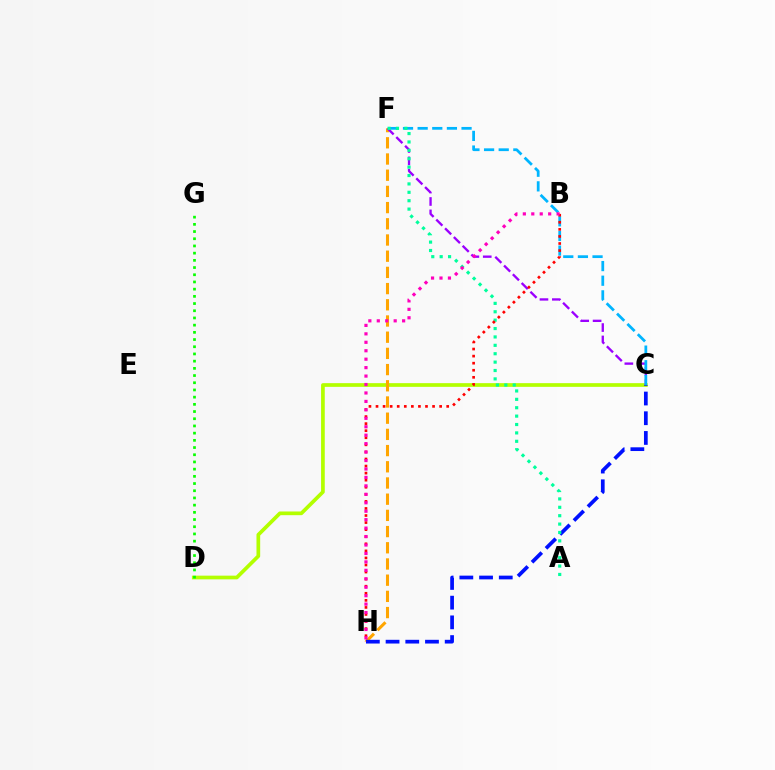{('C', 'D'): [{'color': '#b3ff00', 'line_style': 'solid', 'thickness': 2.66}], ('D', 'G'): [{'color': '#08ff00', 'line_style': 'dotted', 'thickness': 1.96}], ('F', 'H'): [{'color': '#ffa500', 'line_style': 'dashed', 'thickness': 2.2}], ('C', 'H'): [{'color': '#0010ff', 'line_style': 'dashed', 'thickness': 2.68}], ('C', 'F'): [{'color': '#9b00ff', 'line_style': 'dashed', 'thickness': 1.68}, {'color': '#00b5ff', 'line_style': 'dashed', 'thickness': 1.99}], ('A', 'F'): [{'color': '#00ff9d', 'line_style': 'dotted', 'thickness': 2.28}], ('B', 'H'): [{'color': '#ff0000', 'line_style': 'dotted', 'thickness': 1.92}, {'color': '#ff00bd', 'line_style': 'dotted', 'thickness': 2.29}]}